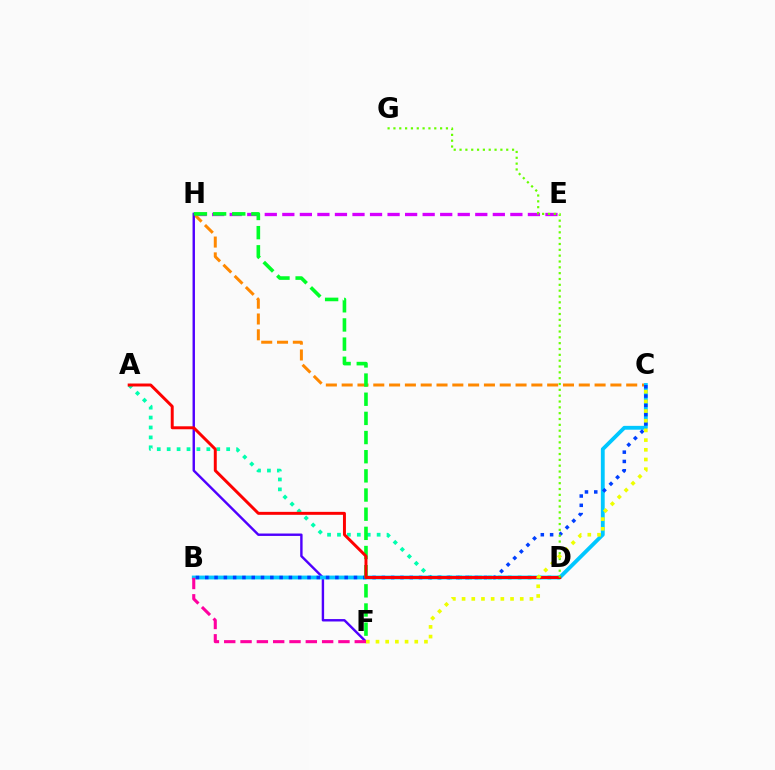{('E', 'H'): [{'color': '#d600ff', 'line_style': 'dashed', 'thickness': 2.38}], ('C', 'H'): [{'color': '#ff8800', 'line_style': 'dashed', 'thickness': 2.15}], ('A', 'D'): [{'color': '#00ffaf', 'line_style': 'dotted', 'thickness': 2.69}, {'color': '#ff0000', 'line_style': 'solid', 'thickness': 2.13}], ('F', 'H'): [{'color': '#4f00ff', 'line_style': 'solid', 'thickness': 1.74}, {'color': '#00ff27', 'line_style': 'dashed', 'thickness': 2.6}], ('B', 'C'): [{'color': '#00c7ff', 'line_style': 'solid', 'thickness': 2.76}, {'color': '#003fff', 'line_style': 'dotted', 'thickness': 2.53}], ('B', 'F'): [{'color': '#ff00a0', 'line_style': 'dashed', 'thickness': 2.22}], ('D', 'G'): [{'color': '#66ff00', 'line_style': 'dotted', 'thickness': 1.59}], ('C', 'F'): [{'color': '#eeff00', 'line_style': 'dotted', 'thickness': 2.63}]}